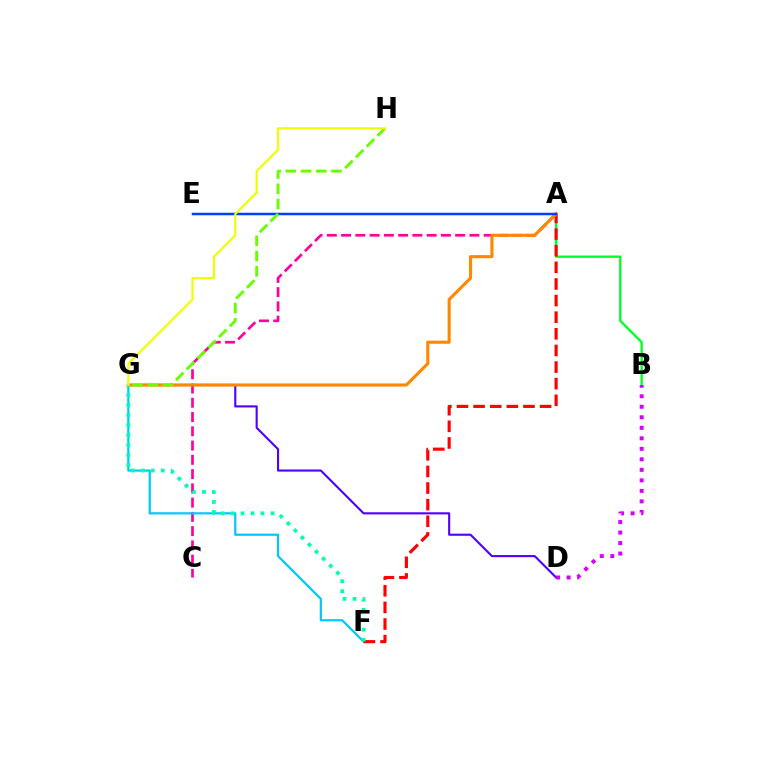{('D', 'G'): [{'color': '#4f00ff', 'line_style': 'solid', 'thickness': 1.52}], ('A', 'C'): [{'color': '#ff00a0', 'line_style': 'dashed', 'thickness': 1.94}], ('A', 'B'): [{'color': '#00ff27', 'line_style': 'solid', 'thickness': 1.68}], ('F', 'G'): [{'color': '#00c7ff', 'line_style': 'solid', 'thickness': 1.59}, {'color': '#00ffaf', 'line_style': 'dotted', 'thickness': 2.72}], ('A', 'F'): [{'color': '#ff0000', 'line_style': 'dashed', 'thickness': 2.26}], ('A', 'G'): [{'color': '#ff8800', 'line_style': 'solid', 'thickness': 2.24}], ('A', 'E'): [{'color': '#003fff', 'line_style': 'solid', 'thickness': 1.8}], ('G', 'H'): [{'color': '#66ff00', 'line_style': 'dashed', 'thickness': 2.07}, {'color': '#eeff00', 'line_style': 'solid', 'thickness': 1.58}], ('B', 'D'): [{'color': '#d600ff', 'line_style': 'dotted', 'thickness': 2.86}]}